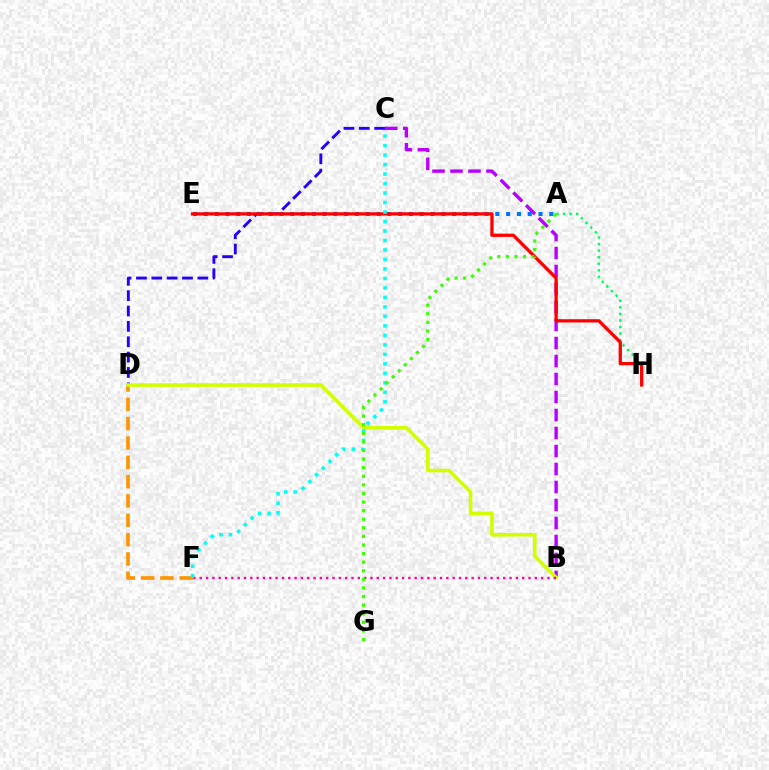{('C', 'D'): [{'color': '#2500ff', 'line_style': 'dashed', 'thickness': 2.09}], ('B', 'C'): [{'color': '#b900ff', 'line_style': 'dashed', 'thickness': 2.44}], ('A', 'H'): [{'color': '#00ff5c', 'line_style': 'dotted', 'thickness': 1.78}], ('A', 'E'): [{'color': '#0074ff', 'line_style': 'dotted', 'thickness': 2.93}], ('D', 'F'): [{'color': '#ff9400', 'line_style': 'dashed', 'thickness': 2.63}], ('B', 'D'): [{'color': '#d1ff00', 'line_style': 'solid', 'thickness': 2.59}], ('B', 'F'): [{'color': '#ff00ac', 'line_style': 'dotted', 'thickness': 1.72}], ('E', 'H'): [{'color': '#ff0000', 'line_style': 'solid', 'thickness': 2.35}], ('C', 'F'): [{'color': '#00fff6', 'line_style': 'dotted', 'thickness': 2.58}], ('A', 'G'): [{'color': '#3dff00', 'line_style': 'dotted', 'thickness': 2.33}]}